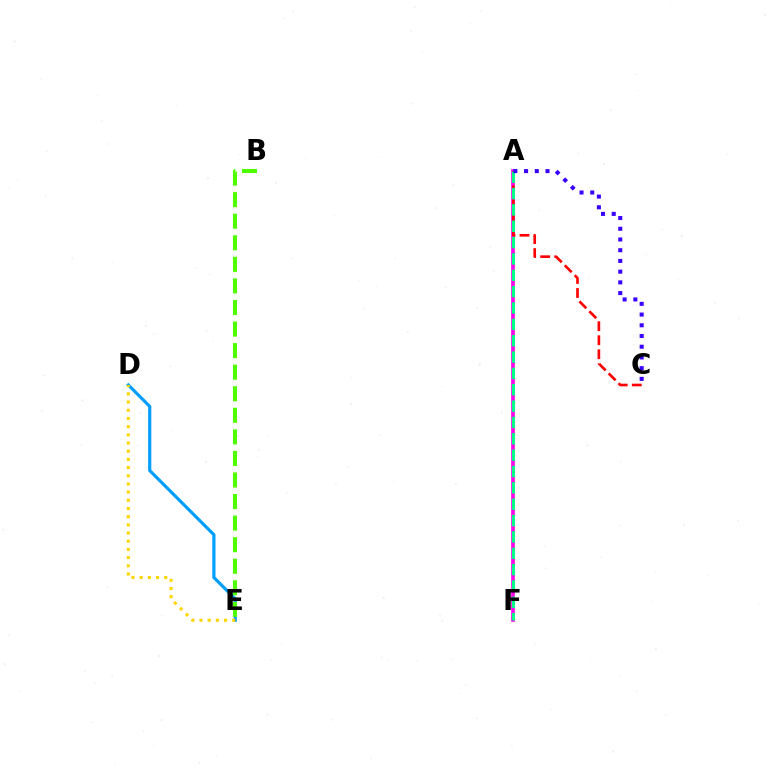{('A', 'F'): [{'color': '#ff00ed', 'line_style': 'solid', 'thickness': 2.64}, {'color': '#00ff86', 'line_style': 'dashed', 'thickness': 2.22}], ('A', 'C'): [{'color': '#ff0000', 'line_style': 'dashed', 'thickness': 1.91}, {'color': '#3700ff', 'line_style': 'dotted', 'thickness': 2.91}], ('D', 'E'): [{'color': '#009eff', 'line_style': 'solid', 'thickness': 2.28}, {'color': '#ffd500', 'line_style': 'dotted', 'thickness': 2.22}], ('B', 'E'): [{'color': '#4fff00', 'line_style': 'dashed', 'thickness': 2.93}]}